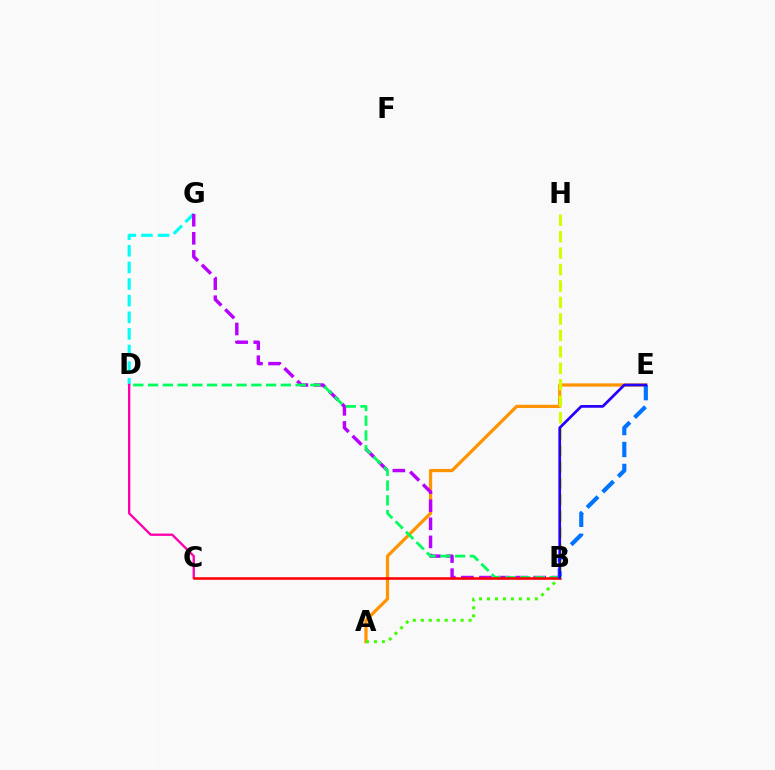{('A', 'E'): [{'color': '#ff9400', 'line_style': 'solid', 'thickness': 2.33}], ('D', 'G'): [{'color': '#00fff6', 'line_style': 'dashed', 'thickness': 2.26}], ('A', 'B'): [{'color': '#3dff00', 'line_style': 'dotted', 'thickness': 2.16}], ('B', 'G'): [{'color': '#b900ff', 'line_style': 'dashed', 'thickness': 2.46}], ('B', 'D'): [{'color': '#00ff5c', 'line_style': 'dashed', 'thickness': 2.0}], ('C', 'D'): [{'color': '#ff00ac', 'line_style': 'solid', 'thickness': 1.68}], ('B', 'C'): [{'color': '#ff0000', 'line_style': 'solid', 'thickness': 1.84}], ('B', 'E'): [{'color': '#0074ff', 'line_style': 'dashed', 'thickness': 2.98}, {'color': '#2500ff', 'line_style': 'solid', 'thickness': 1.96}], ('B', 'H'): [{'color': '#d1ff00', 'line_style': 'dashed', 'thickness': 2.23}]}